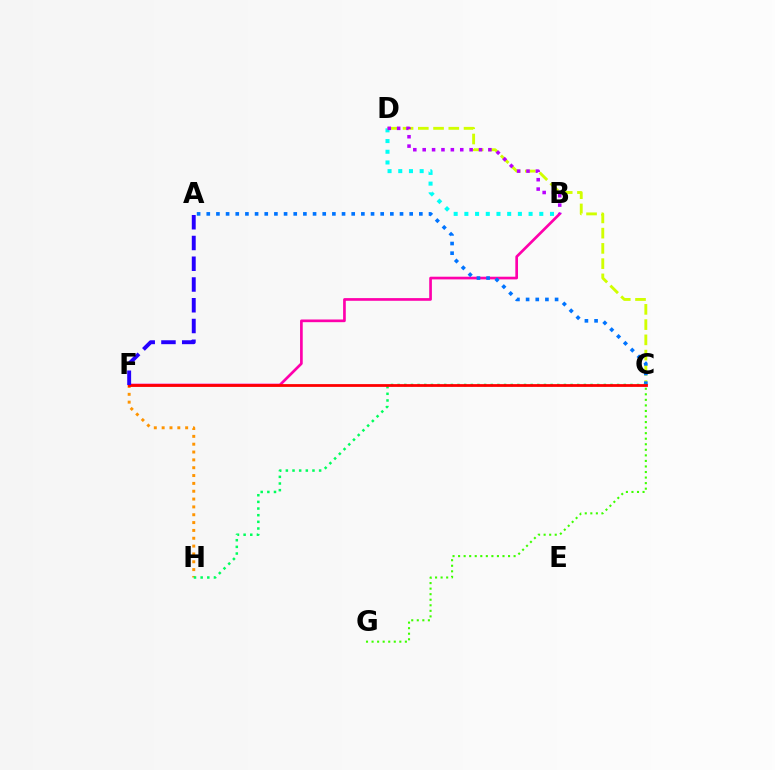{('B', 'D'): [{'color': '#00fff6', 'line_style': 'dotted', 'thickness': 2.91}, {'color': '#b900ff', 'line_style': 'dotted', 'thickness': 2.55}], ('B', 'F'): [{'color': '#ff00ac', 'line_style': 'solid', 'thickness': 1.93}], ('C', 'D'): [{'color': '#d1ff00', 'line_style': 'dashed', 'thickness': 2.07}], ('F', 'H'): [{'color': '#ff9400', 'line_style': 'dotted', 'thickness': 2.13}], ('C', 'G'): [{'color': '#3dff00', 'line_style': 'dotted', 'thickness': 1.51}], ('A', 'C'): [{'color': '#0074ff', 'line_style': 'dotted', 'thickness': 2.63}], ('C', 'H'): [{'color': '#00ff5c', 'line_style': 'dotted', 'thickness': 1.81}], ('C', 'F'): [{'color': '#ff0000', 'line_style': 'solid', 'thickness': 2.0}], ('A', 'F'): [{'color': '#2500ff', 'line_style': 'dashed', 'thickness': 2.82}]}